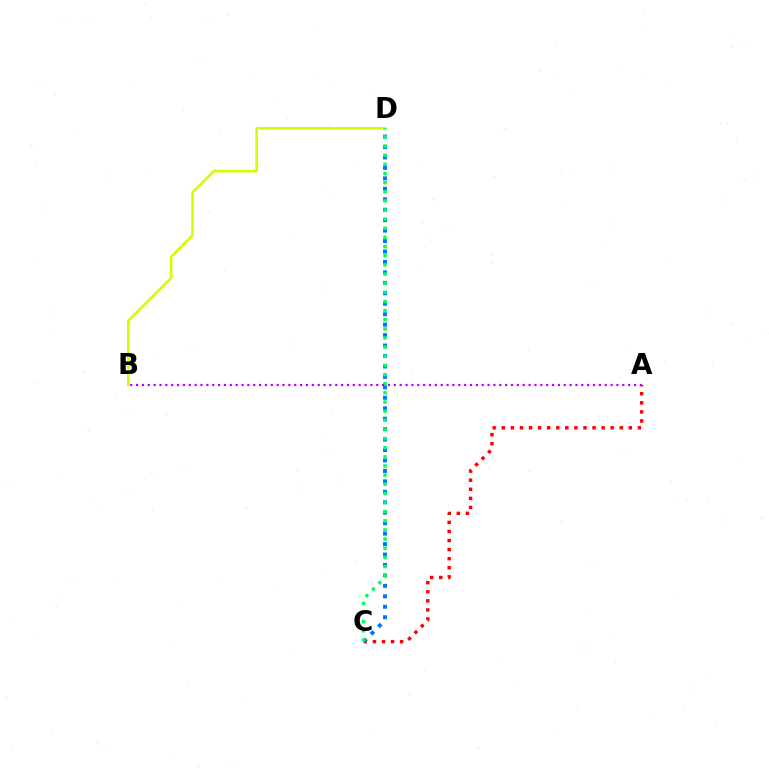{('A', 'C'): [{'color': '#ff0000', 'line_style': 'dotted', 'thickness': 2.47}], ('C', 'D'): [{'color': '#0074ff', 'line_style': 'dotted', 'thickness': 2.84}, {'color': '#00ff5c', 'line_style': 'dotted', 'thickness': 2.48}], ('B', 'D'): [{'color': '#d1ff00', 'line_style': 'solid', 'thickness': 1.9}], ('A', 'B'): [{'color': '#b900ff', 'line_style': 'dotted', 'thickness': 1.59}]}